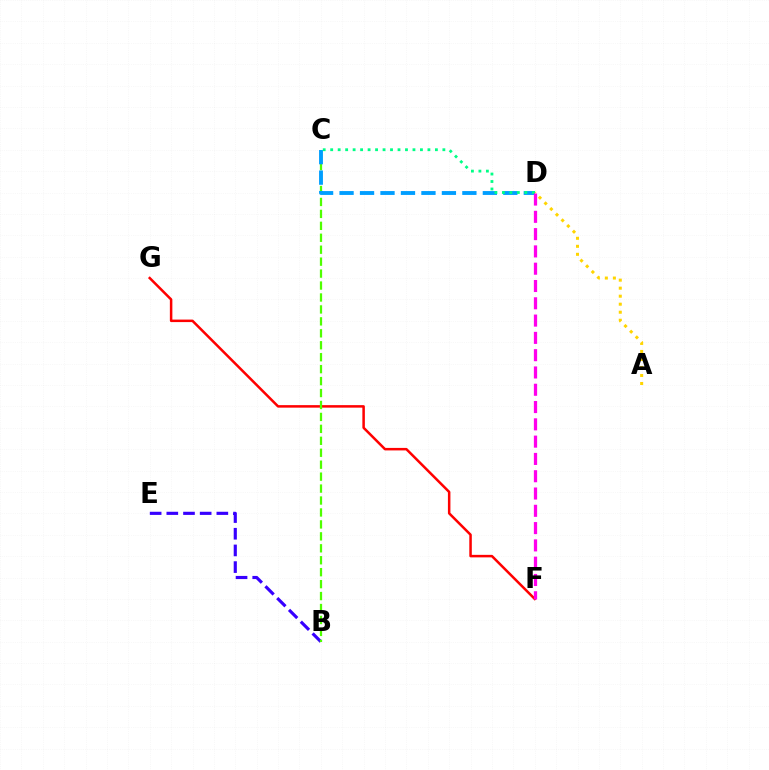{('F', 'G'): [{'color': '#ff0000', 'line_style': 'solid', 'thickness': 1.81}], ('A', 'D'): [{'color': '#ffd500', 'line_style': 'dotted', 'thickness': 2.18}], ('B', 'E'): [{'color': '#3700ff', 'line_style': 'dashed', 'thickness': 2.27}], ('B', 'C'): [{'color': '#4fff00', 'line_style': 'dashed', 'thickness': 1.62}], ('C', 'D'): [{'color': '#009eff', 'line_style': 'dashed', 'thickness': 2.78}, {'color': '#00ff86', 'line_style': 'dotted', 'thickness': 2.03}], ('D', 'F'): [{'color': '#ff00ed', 'line_style': 'dashed', 'thickness': 2.35}]}